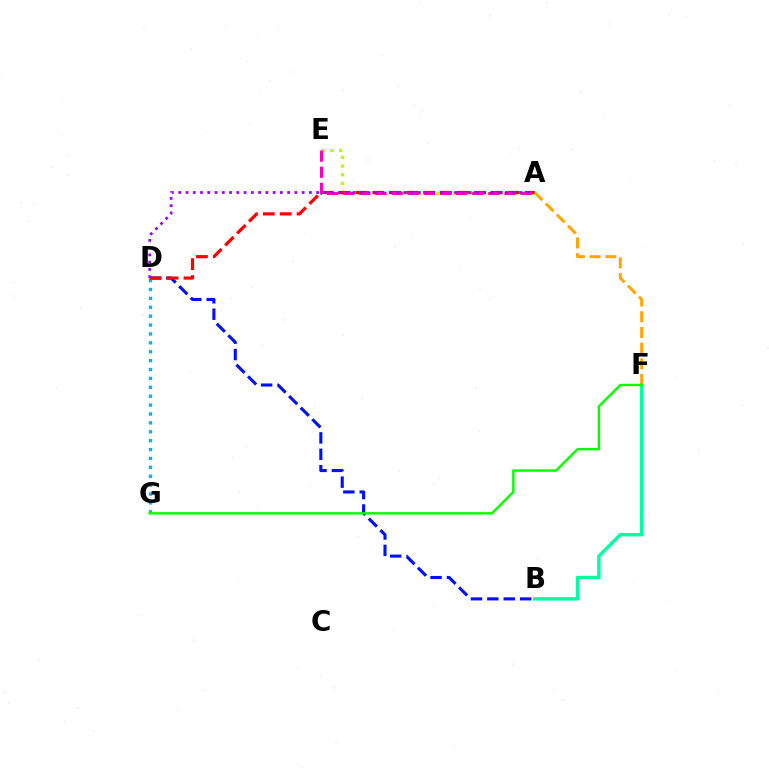{('B', 'D'): [{'color': '#0010ff', 'line_style': 'dashed', 'thickness': 2.23}], ('A', 'E'): [{'color': '#b3ff00', 'line_style': 'dotted', 'thickness': 2.37}, {'color': '#ff00bd', 'line_style': 'dashed', 'thickness': 2.19}], ('B', 'F'): [{'color': '#00ff9d', 'line_style': 'solid', 'thickness': 2.44}], ('D', 'G'): [{'color': '#00b5ff', 'line_style': 'dotted', 'thickness': 2.42}], ('A', 'D'): [{'color': '#ff0000', 'line_style': 'dashed', 'thickness': 2.3}, {'color': '#9b00ff', 'line_style': 'dotted', 'thickness': 1.97}], ('A', 'F'): [{'color': '#ffa500', 'line_style': 'dashed', 'thickness': 2.13}], ('F', 'G'): [{'color': '#08ff00', 'line_style': 'solid', 'thickness': 1.75}]}